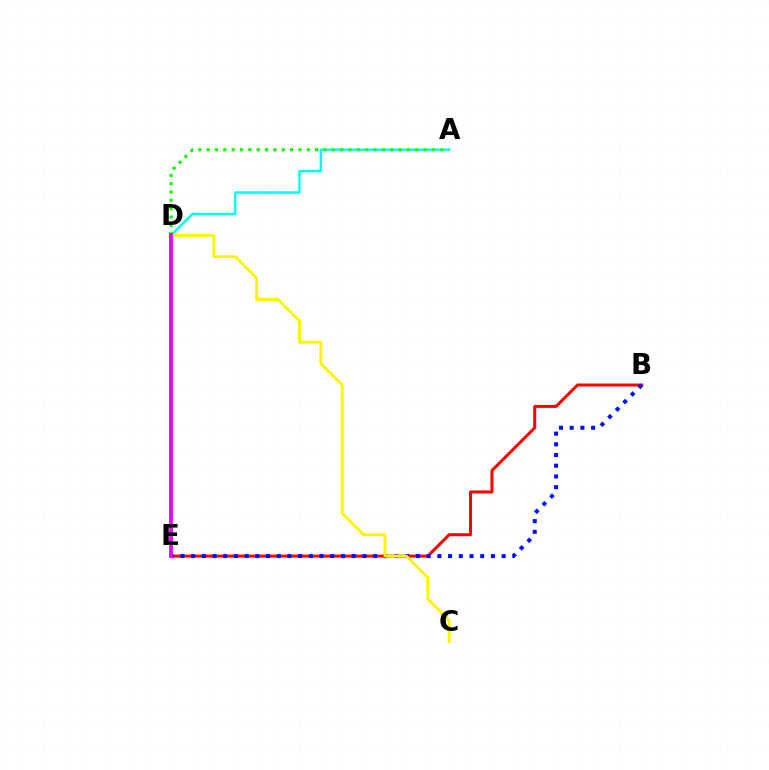{('B', 'E'): [{'color': '#ff0000', 'line_style': 'solid', 'thickness': 2.17}, {'color': '#0010ff', 'line_style': 'dotted', 'thickness': 2.91}], ('A', 'D'): [{'color': '#00fff6', 'line_style': 'solid', 'thickness': 1.74}, {'color': '#08ff00', 'line_style': 'dotted', 'thickness': 2.27}], ('C', 'D'): [{'color': '#fcf500', 'line_style': 'solid', 'thickness': 2.09}], ('D', 'E'): [{'color': '#ee00ff', 'line_style': 'solid', 'thickness': 2.74}]}